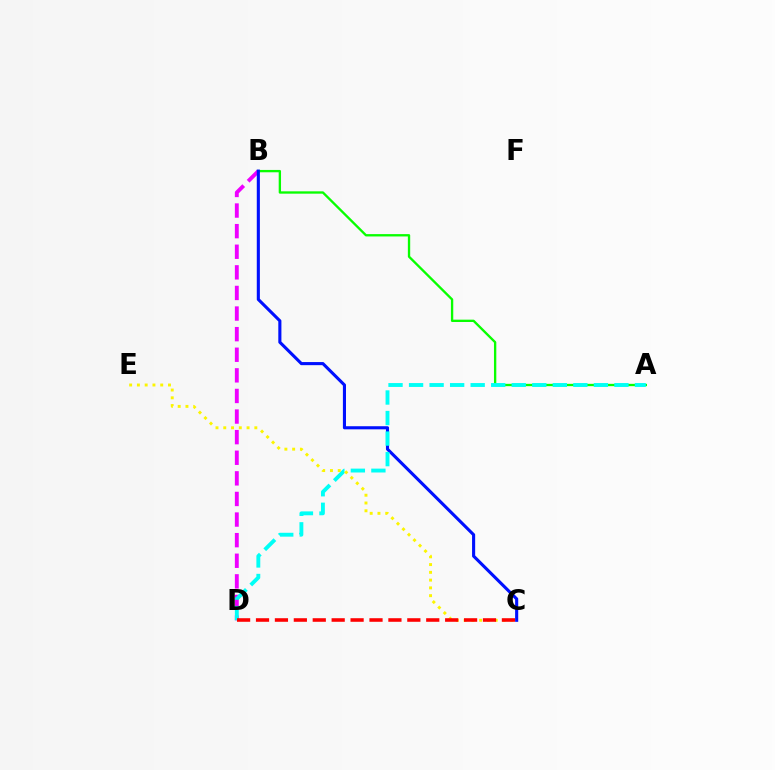{('B', 'D'): [{'color': '#ee00ff', 'line_style': 'dashed', 'thickness': 2.8}], ('A', 'B'): [{'color': '#08ff00', 'line_style': 'solid', 'thickness': 1.68}], ('B', 'C'): [{'color': '#0010ff', 'line_style': 'solid', 'thickness': 2.23}], ('A', 'D'): [{'color': '#00fff6', 'line_style': 'dashed', 'thickness': 2.79}], ('C', 'E'): [{'color': '#fcf500', 'line_style': 'dotted', 'thickness': 2.11}], ('C', 'D'): [{'color': '#ff0000', 'line_style': 'dashed', 'thickness': 2.57}]}